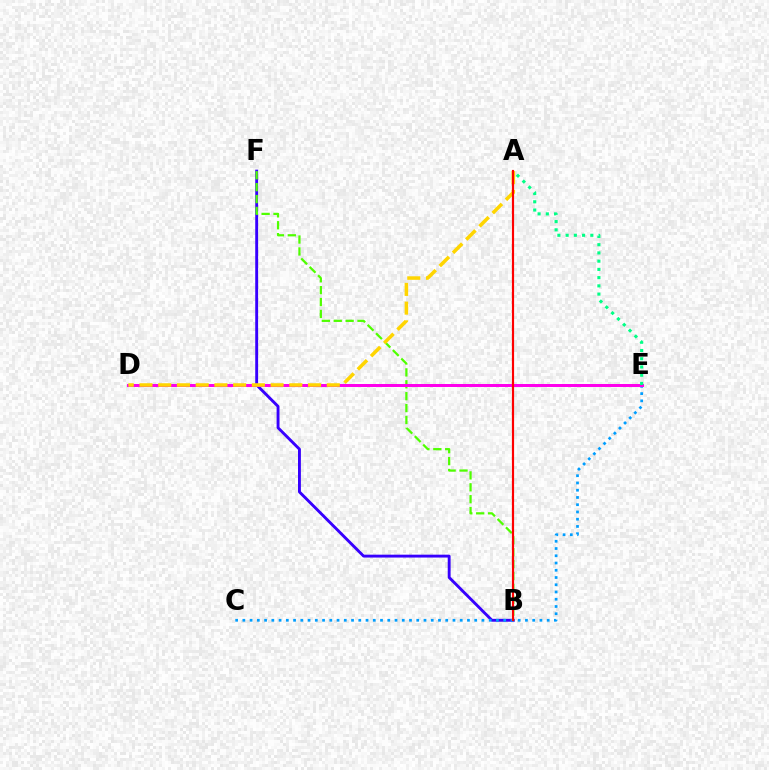{('B', 'F'): [{'color': '#3700ff', 'line_style': 'solid', 'thickness': 2.07}, {'color': '#4fff00', 'line_style': 'dashed', 'thickness': 1.62}], ('C', 'E'): [{'color': '#009eff', 'line_style': 'dotted', 'thickness': 1.97}], ('D', 'E'): [{'color': '#ff00ed', 'line_style': 'solid', 'thickness': 2.15}], ('A', 'E'): [{'color': '#00ff86', 'line_style': 'dotted', 'thickness': 2.24}], ('A', 'D'): [{'color': '#ffd500', 'line_style': 'dashed', 'thickness': 2.54}], ('A', 'B'): [{'color': '#ff0000', 'line_style': 'solid', 'thickness': 1.57}]}